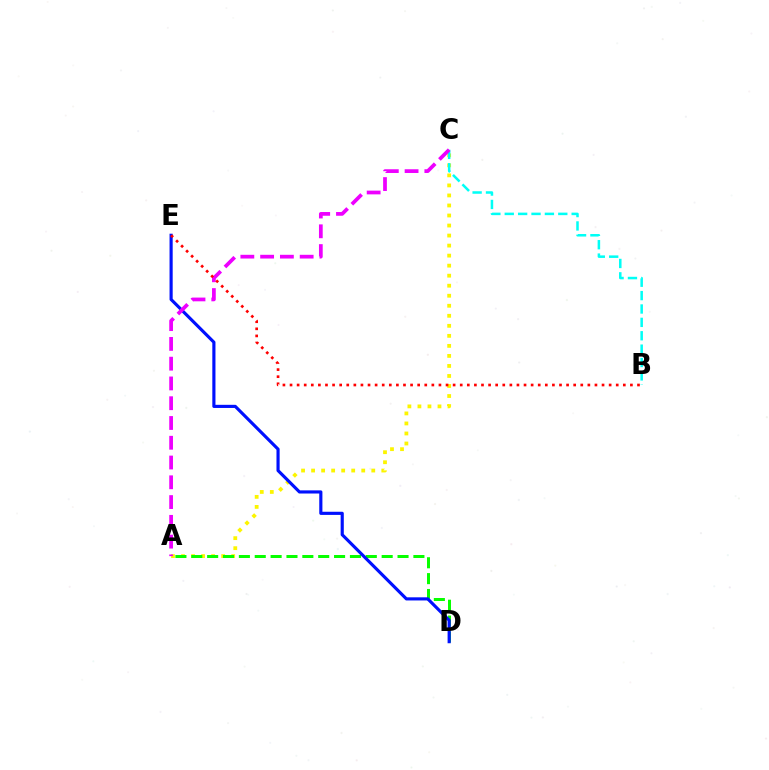{('A', 'C'): [{'color': '#fcf500', 'line_style': 'dotted', 'thickness': 2.72}, {'color': '#ee00ff', 'line_style': 'dashed', 'thickness': 2.69}], ('B', 'C'): [{'color': '#00fff6', 'line_style': 'dashed', 'thickness': 1.82}], ('A', 'D'): [{'color': '#08ff00', 'line_style': 'dashed', 'thickness': 2.16}], ('D', 'E'): [{'color': '#0010ff', 'line_style': 'solid', 'thickness': 2.27}], ('B', 'E'): [{'color': '#ff0000', 'line_style': 'dotted', 'thickness': 1.93}]}